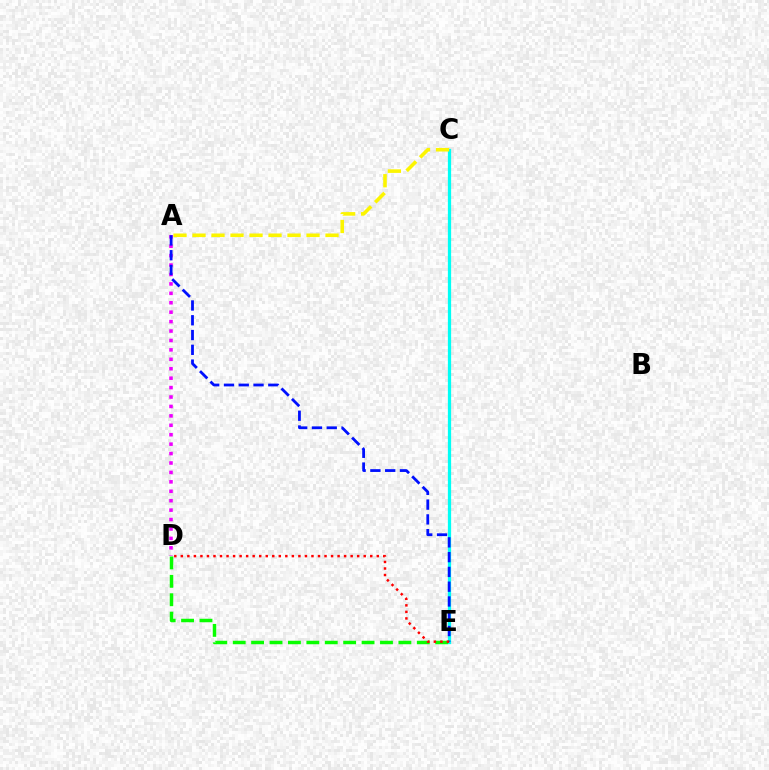{('C', 'E'): [{'color': '#00fff6', 'line_style': 'solid', 'thickness': 2.34}], ('A', 'D'): [{'color': '#ee00ff', 'line_style': 'dotted', 'thickness': 2.56}], ('A', 'E'): [{'color': '#0010ff', 'line_style': 'dashed', 'thickness': 2.01}], ('A', 'C'): [{'color': '#fcf500', 'line_style': 'dashed', 'thickness': 2.58}], ('D', 'E'): [{'color': '#08ff00', 'line_style': 'dashed', 'thickness': 2.5}, {'color': '#ff0000', 'line_style': 'dotted', 'thickness': 1.77}]}